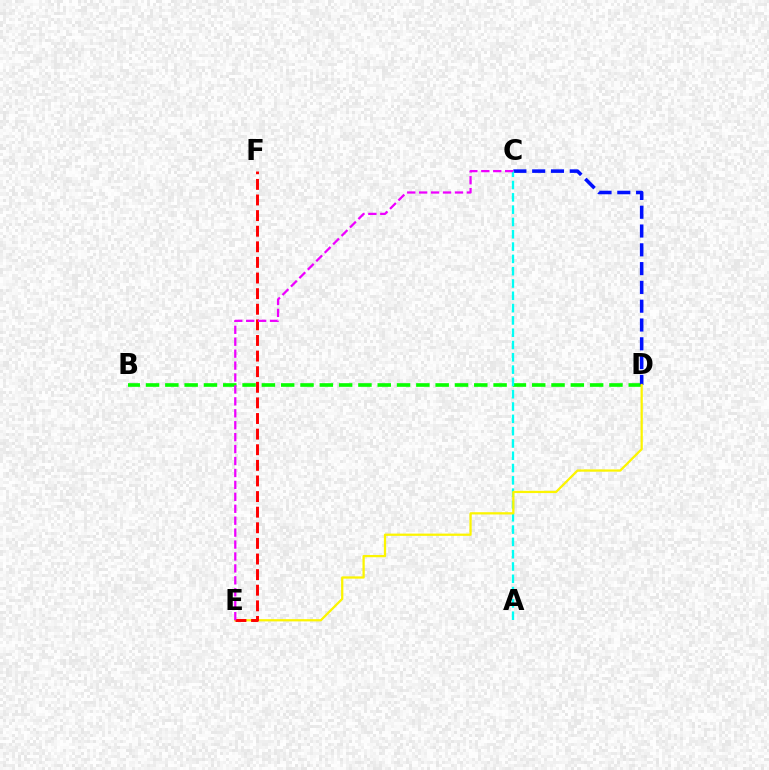{('B', 'D'): [{'color': '#08ff00', 'line_style': 'dashed', 'thickness': 2.62}], ('C', 'D'): [{'color': '#0010ff', 'line_style': 'dashed', 'thickness': 2.55}], ('A', 'C'): [{'color': '#00fff6', 'line_style': 'dashed', 'thickness': 1.67}], ('D', 'E'): [{'color': '#fcf500', 'line_style': 'solid', 'thickness': 1.63}], ('E', 'F'): [{'color': '#ff0000', 'line_style': 'dashed', 'thickness': 2.12}], ('C', 'E'): [{'color': '#ee00ff', 'line_style': 'dashed', 'thickness': 1.62}]}